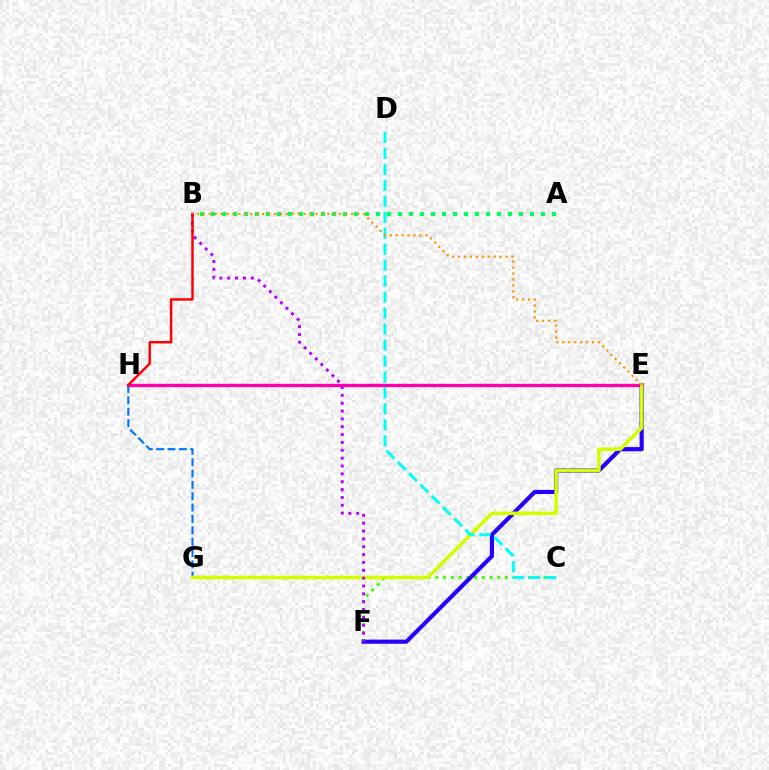{('A', 'B'): [{'color': '#00ff5c', 'line_style': 'dotted', 'thickness': 2.99}], ('E', 'H'): [{'color': '#ff00ac', 'line_style': 'solid', 'thickness': 2.4}], ('G', 'H'): [{'color': '#0074ff', 'line_style': 'dashed', 'thickness': 1.54}], ('C', 'F'): [{'color': '#3dff00', 'line_style': 'dotted', 'thickness': 2.1}], ('E', 'F'): [{'color': '#2500ff', 'line_style': 'solid', 'thickness': 2.98}], ('E', 'G'): [{'color': '#d1ff00', 'line_style': 'solid', 'thickness': 2.57}], ('B', 'F'): [{'color': '#b900ff', 'line_style': 'dotted', 'thickness': 2.13}], ('B', 'H'): [{'color': '#ff0000', 'line_style': 'solid', 'thickness': 1.76}], ('C', 'D'): [{'color': '#00fff6', 'line_style': 'dashed', 'thickness': 2.17}], ('B', 'E'): [{'color': '#ff9400', 'line_style': 'dotted', 'thickness': 1.61}]}